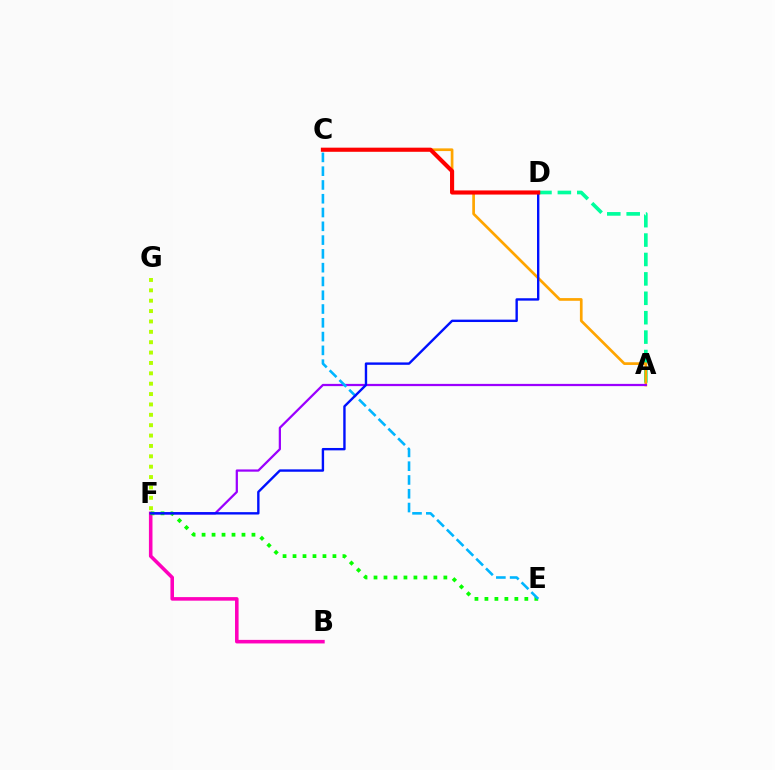{('A', 'D'): [{'color': '#00ff9d', 'line_style': 'dashed', 'thickness': 2.64}], ('A', 'C'): [{'color': '#ffa500', 'line_style': 'solid', 'thickness': 1.94}], ('A', 'F'): [{'color': '#9b00ff', 'line_style': 'solid', 'thickness': 1.61}], ('B', 'F'): [{'color': '#ff00bd', 'line_style': 'solid', 'thickness': 2.56}], ('F', 'G'): [{'color': '#b3ff00', 'line_style': 'dotted', 'thickness': 2.82}], ('E', 'F'): [{'color': '#08ff00', 'line_style': 'dotted', 'thickness': 2.71}], ('C', 'E'): [{'color': '#00b5ff', 'line_style': 'dashed', 'thickness': 1.87}], ('D', 'F'): [{'color': '#0010ff', 'line_style': 'solid', 'thickness': 1.72}], ('C', 'D'): [{'color': '#ff0000', 'line_style': 'solid', 'thickness': 2.97}]}